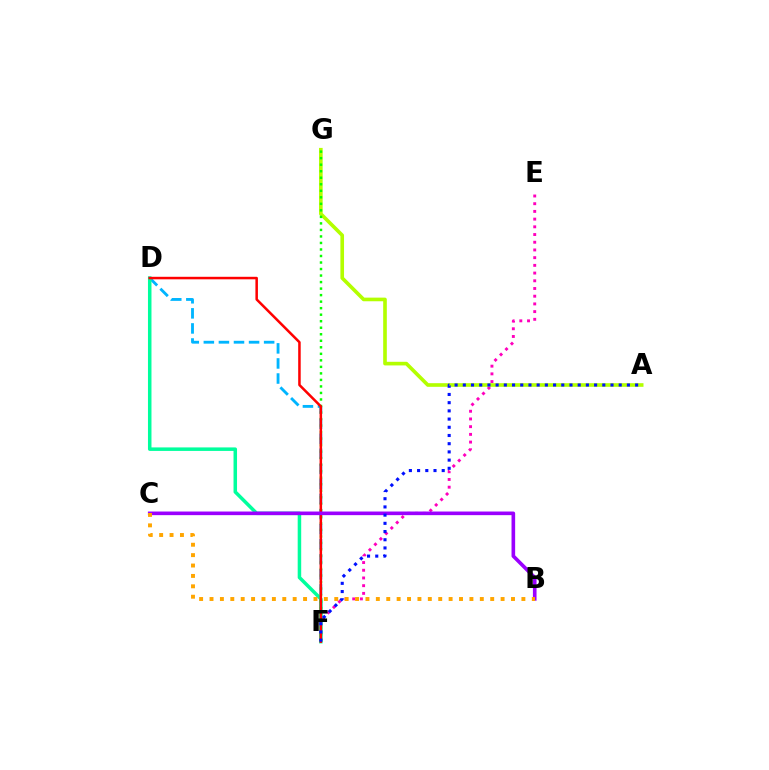{('D', 'F'): [{'color': '#00b5ff', 'line_style': 'dashed', 'thickness': 2.05}, {'color': '#00ff9d', 'line_style': 'solid', 'thickness': 2.52}, {'color': '#ff0000', 'line_style': 'solid', 'thickness': 1.81}], ('E', 'F'): [{'color': '#ff00bd', 'line_style': 'dotted', 'thickness': 2.09}], ('A', 'G'): [{'color': '#b3ff00', 'line_style': 'solid', 'thickness': 2.62}], ('F', 'G'): [{'color': '#08ff00', 'line_style': 'dotted', 'thickness': 1.77}], ('B', 'C'): [{'color': '#9b00ff', 'line_style': 'solid', 'thickness': 2.61}, {'color': '#ffa500', 'line_style': 'dotted', 'thickness': 2.82}], ('A', 'F'): [{'color': '#0010ff', 'line_style': 'dotted', 'thickness': 2.23}]}